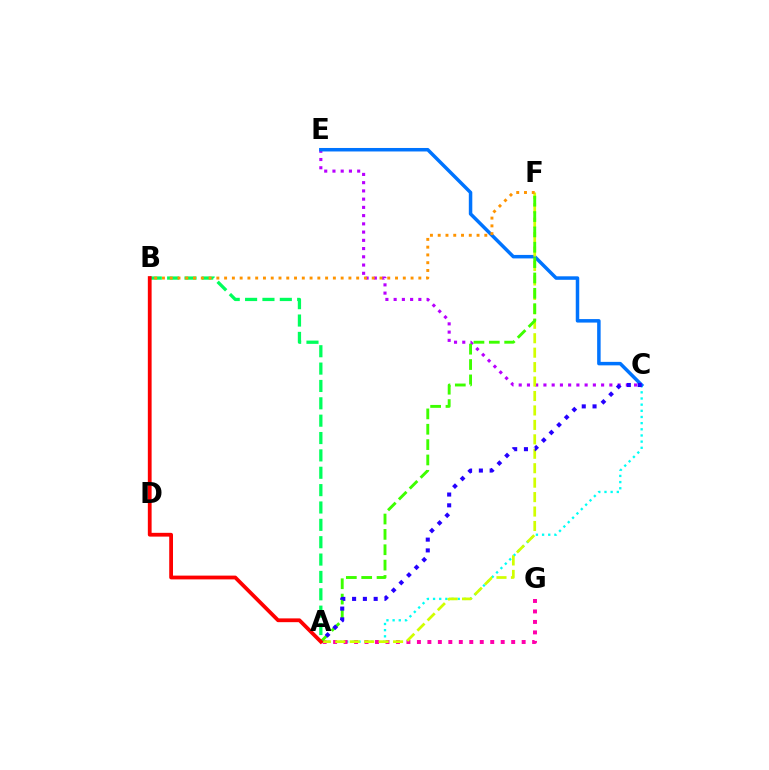{('C', 'E'): [{'color': '#b900ff', 'line_style': 'dotted', 'thickness': 2.24}, {'color': '#0074ff', 'line_style': 'solid', 'thickness': 2.51}], ('A', 'C'): [{'color': '#00fff6', 'line_style': 'dotted', 'thickness': 1.67}, {'color': '#2500ff', 'line_style': 'dotted', 'thickness': 2.93}], ('A', 'G'): [{'color': '#ff00ac', 'line_style': 'dotted', 'thickness': 2.85}], ('A', 'F'): [{'color': '#d1ff00', 'line_style': 'dashed', 'thickness': 1.96}, {'color': '#3dff00', 'line_style': 'dashed', 'thickness': 2.09}], ('A', 'B'): [{'color': '#00ff5c', 'line_style': 'dashed', 'thickness': 2.36}, {'color': '#ff0000', 'line_style': 'solid', 'thickness': 2.72}], ('B', 'F'): [{'color': '#ff9400', 'line_style': 'dotted', 'thickness': 2.11}]}